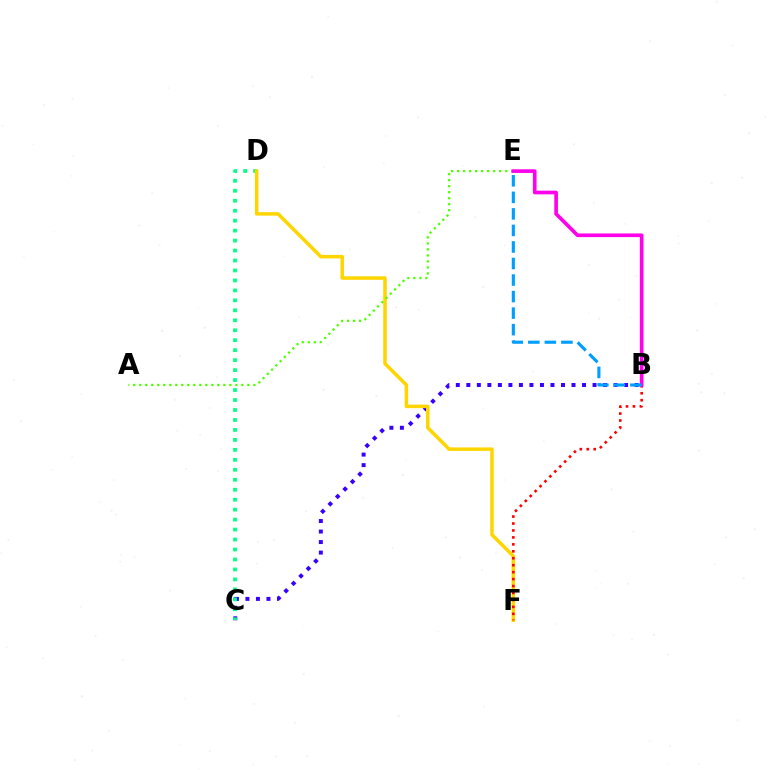{('B', 'C'): [{'color': '#3700ff', 'line_style': 'dotted', 'thickness': 2.86}], ('C', 'D'): [{'color': '#00ff86', 'line_style': 'dotted', 'thickness': 2.71}], ('D', 'F'): [{'color': '#ffd500', 'line_style': 'solid', 'thickness': 2.53}], ('A', 'E'): [{'color': '#4fff00', 'line_style': 'dotted', 'thickness': 1.63}], ('B', 'F'): [{'color': '#ff0000', 'line_style': 'dotted', 'thickness': 1.89}], ('B', 'E'): [{'color': '#ff00ed', 'line_style': 'solid', 'thickness': 2.63}, {'color': '#009eff', 'line_style': 'dashed', 'thickness': 2.25}]}